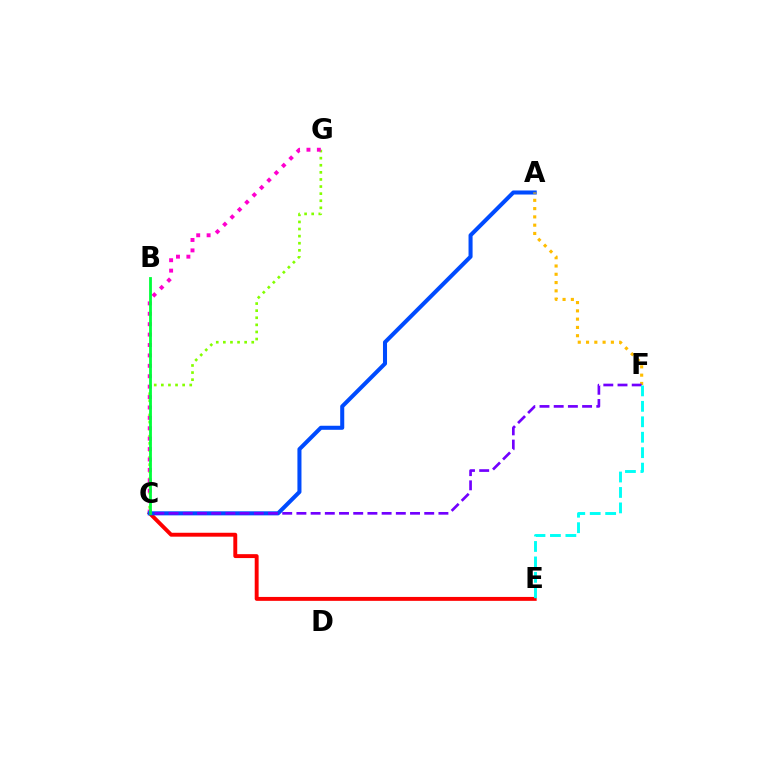{('C', 'E'): [{'color': '#ff0000', 'line_style': 'solid', 'thickness': 2.81}], ('C', 'G'): [{'color': '#84ff00', 'line_style': 'dotted', 'thickness': 1.93}, {'color': '#ff00cf', 'line_style': 'dotted', 'thickness': 2.83}], ('A', 'C'): [{'color': '#004bff', 'line_style': 'solid', 'thickness': 2.91}], ('A', 'F'): [{'color': '#ffbd00', 'line_style': 'dotted', 'thickness': 2.25}], ('B', 'C'): [{'color': '#00ff39', 'line_style': 'solid', 'thickness': 2.01}], ('C', 'F'): [{'color': '#7200ff', 'line_style': 'dashed', 'thickness': 1.93}], ('E', 'F'): [{'color': '#00fff6', 'line_style': 'dashed', 'thickness': 2.1}]}